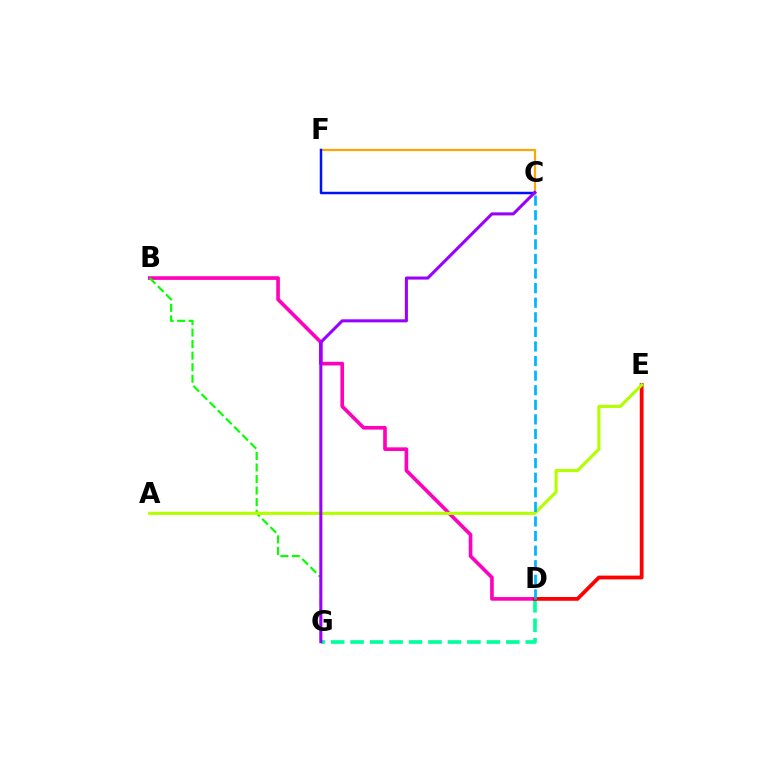{('D', 'G'): [{'color': '#00ff9d', 'line_style': 'dashed', 'thickness': 2.64}], ('C', 'F'): [{'color': '#ffa500', 'line_style': 'solid', 'thickness': 1.57}, {'color': '#0010ff', 'line_style': 'solid', 'thickness': 1.79}], ('B', 'D'): [{'color': '#ff00bd', 'line_style': 'solid', 'thickness': 2.62}], ('D', 'E'): [{'color': '#ff0000', 'line_style': 'solid', 'thickness': 2.73}], ('B', 'G'): [{'color': '#08ff00', 'line_style': 'dashed', 'thickness': 1.57}], ('A', 'E'): [{'color': '#b3ff00', 'line_style': 'solid', 'thickness': 2.26}], ('C', 'G'): [{'color': '#9b00ff', 'line_style': 'solid', 'thickness': 2.2}], ('C', 'D'): [{'color': '#00b5ff', 'line_style': 'dashed', 'thickness': 1.98}]}